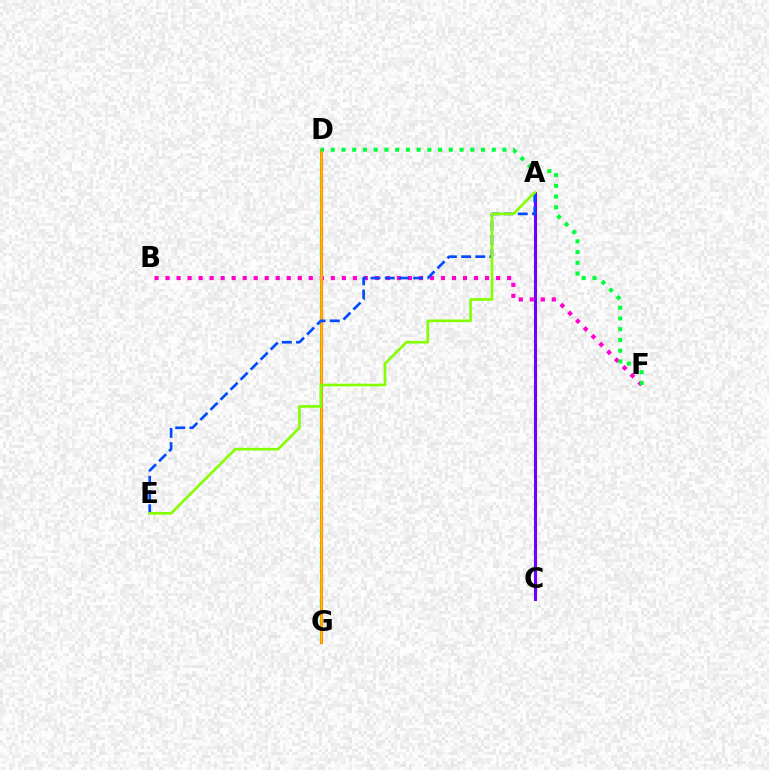{('A', 'C'): [{'color': '#7200ff', 'line_style': 'solid', 'thickness': 2.23}], ('D', 'G'): [{'color': '#00fff6', 'line_style': 'dashed', 'thickness': 2.37}, {'color': '#ff0000', 'line_style': 'solid', 'thickness': 2.16}, {'color': '#ffbd00', 'line_style': 'solid', 'thickness': 1.86}], ('B', 'F'): [{'color': '#ff00cf', 'line_style': 'dotted', 'thickness': 2.99}], ('D', 'F'): [{'color': '#00ff39', 'line_style': 'dotted', 'thickness': 2.92}], ('A', 'E'): [{'color': '#004bff', 'line_style': 'dashed', 'thickness': 1.93}, {'color': '#84ff00', 'line_style': 'solid', 'thickness': 1.91}]}